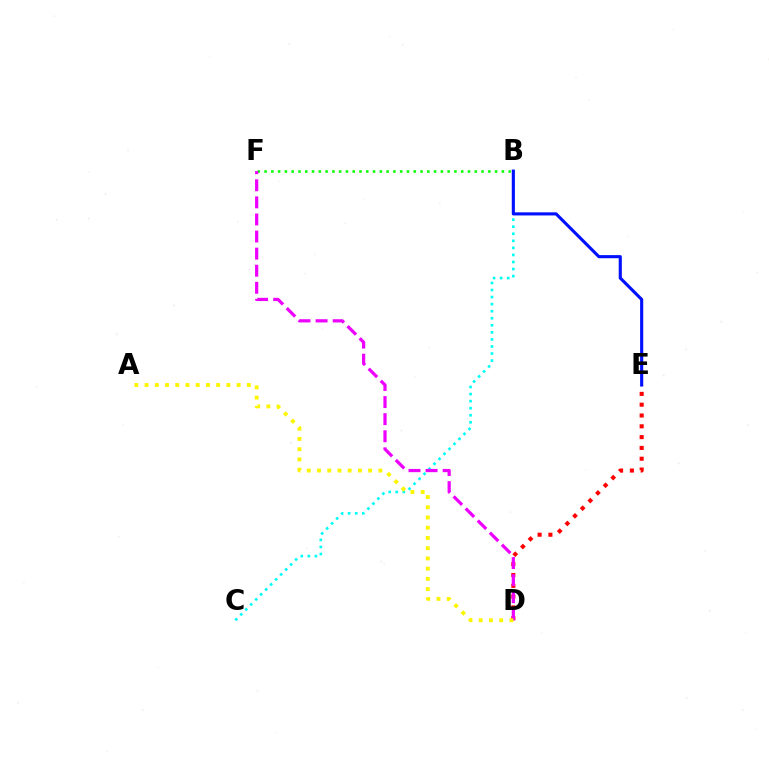{('B', 'C'): [{'color': '#00fff6', 'line_style': 'dotted', 'thickness': 1.92}], ('D', 'E'): [{'color': '#ff0000', 'line_style': 'dotted', 'thickness': 2.94}], ('B', 'F'): [{'color': '#08ff00', 'line_style': 'dotted', 'thickness': 1.84}], ('B', 'E'): [{'color': '#0010ff', 'line_style': 'solid', 'thickness': 2.24}], ('D', 'F'): [{'color': '#ee00ff', 'line_style': 'dashed', 'thickness': 2.32}], ('A', 'D'): [{'color': '#fcf500', 'line_style': 'dotted', 'thickness': 2.78}]}